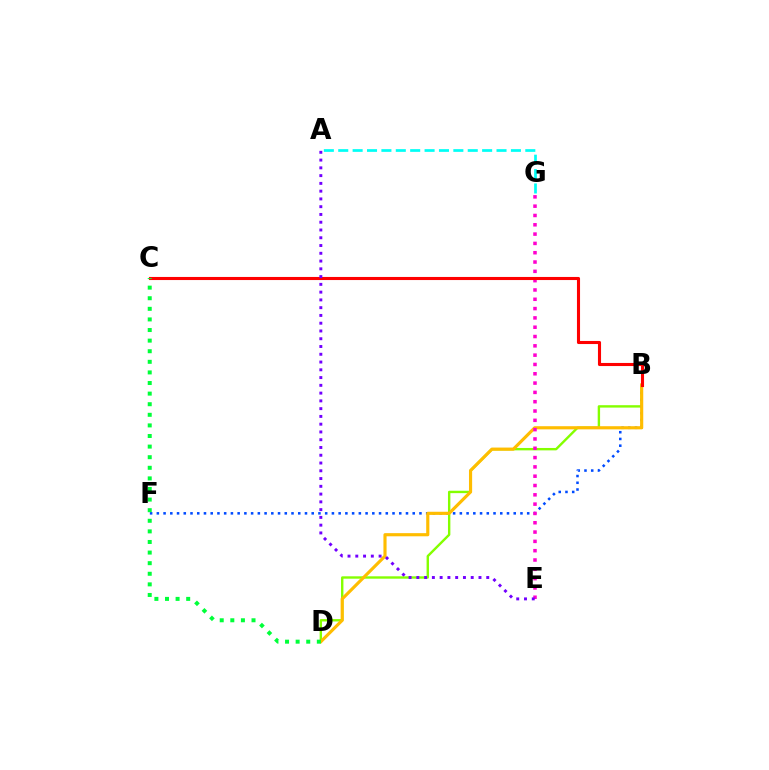{('B', 'D'): [{'color': '#84ff00', 'line_style': 'solid', 'thickness': 1.72}, {'color': '#ffbd00', 'line_style': 'solid', 'thickness': 2.27}], ('A', 'G'): [{'color': '#00fff6', 'line_style': 'dashed', 'thickness': 1.95}], ('B', 'F'): [{'color': '#004bff', 'line_style': 'dotted', 'thickness': 1.83}], ('E', 'G'): [{'color': '#ff00cf', 'line_style': 'dotted', 'thickness': 2.53}], ('B', 'C'): [{'color': '#ff0000', 'line_style': 'solid', 'thickness': 2.23}], ('C', 'D'): [{'color': '#00ff39', 'line_style': 'dotted', 'thickness': 2.88}], ('A', 'E'): [{'color': '#7200ff', 'line_style': 'dotted', 'thickness': 2.11}]}